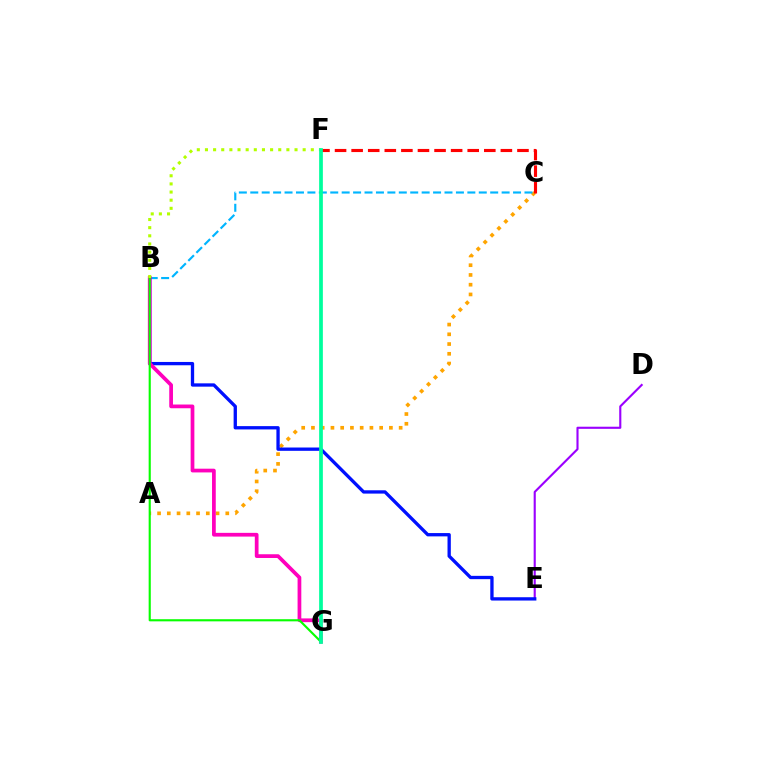{('D', 'E'): [{'color': '#9b00ff', 'line_style': 'solid', 'thickness': 1.53}], ('A', 'C'): [{'color': '#ffa500', 'line_style': 'dotted', 'thickness': 2.65}], ('B', 'C'): [{'color': '#00b5ff', 'line_style': 'dashed', 'thickness': 1.55}], ('C', 'F'): [{'color': '#ff0000', 'line_style': 'dashed', 'thickness': 2.25}], ('B', 'E'): [{'color': '#0010ff', 'line_style': 'solid', 'thickness': 2.38}], ('B', 'G'): [{'color': '#ff00bd', 'line_style': 'solid', 'thickness': 2.69}, {'color': '#08ff00', 'line_style': 'solid', 'thickness': 1.53}], ('B', 'F'): [{'color': '#b3ff00', 'line_style': 'dotted', 'thickness': 2.21}], ('F', 'G'): [{'color': '#00ff9d', 'line_style': 'solid', 'thickness': 2.68}]}